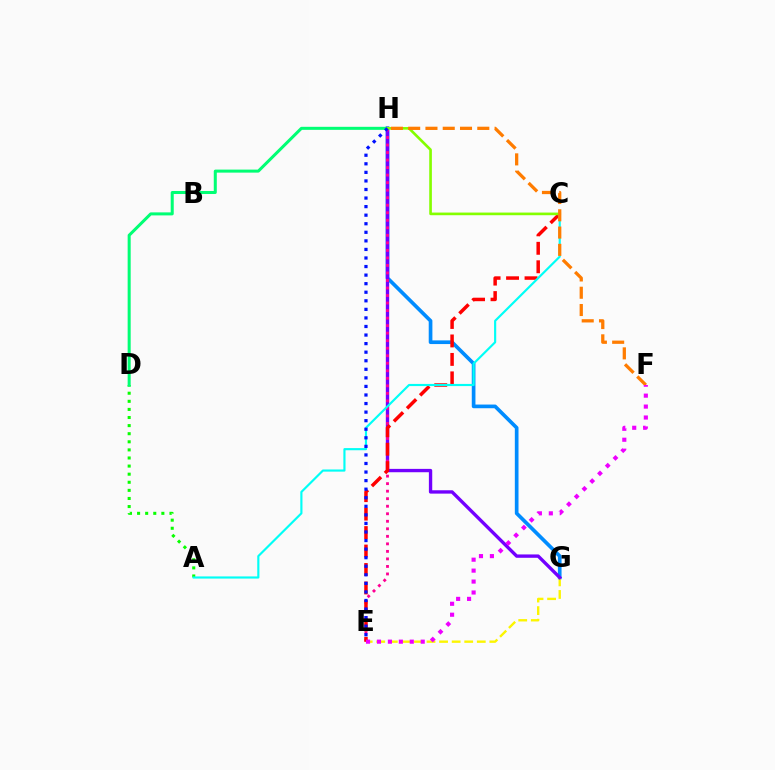{('G', 'H'): [{'color': '#008cff', 'line_style': 'solid', 'thickness': 2.65}, {'color': '#7200ff', 'line_style': 'solid', 'thickness': 2.41}], ('A', 'D'): [{'color': '#08ff00', 'line_style': 'dotted', 'thickness': 2.2}], ('E', 'G'): [{'color': '#fcf500', 'line_style': 'dashed', 'thickness': 1.71}], ('E', 'H'): [{'color': '#ff0094', 'line_style': 'dotted', 'thickness': 2.04}, {'color': '#0010ff', 'line_style': 'dotted', 'thickness': 2.33}], ('C', 'E'): [{'color': '#ff0000', 'line_style': 'dashed', 'thickness': 2.51}], ('D', 'H'): [{'color': '#00ff74', 'line_style': 'solid', 'thickness': 2.18}], ('C', 'H'): [{'color': '#84ff00', 'line_style': 'solid', 'thickness': 1.91}], ('A', 'C'): [{'color': '#00fff6', 'line_style': 'solid', 'thickness': 1.55}], ('F', 'H'): [{'color': '#ff7c00', 'line_style': 'dashed', 'thickness': 2.35}], ('E', 'F'): [{'color': '#ee00ff', 'line_style': 'dotted', 'thickness': 2.97}]}